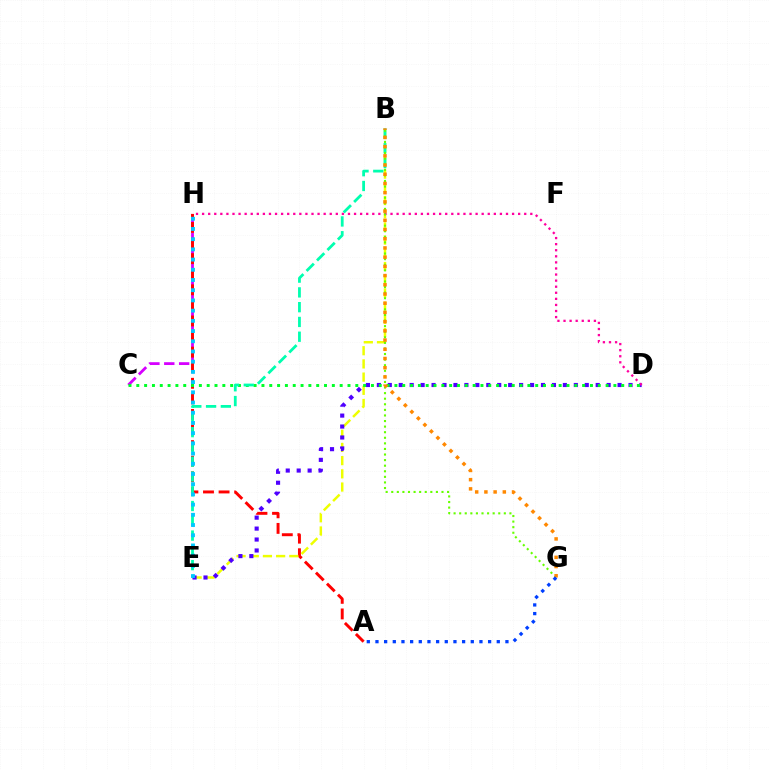{('C', 'H'): [{'color': '#d600ff', 'line_style': 'dashed', 'thickness': 2.02}], ('A', 'H'): [{'color': '#ff0000', 'line_style': 'dashed', 'thickness': 2.12}], ('B', 'E'): [{'color': '#eeff00', 'line_style': 'dashed', 'thickness': 1.79}, {'color': '#00ffaf', 'line_style': 'dashed', 'thickness': 2.01}], ('D', 'E'): [{'color': '#4f00ff', 'line_style': 'dotted', 'thickness': 2.97}], ('D', 'H'): [{'color': '#ff00a0', 'line_style': 'dotted', 'thickness': 1.65}], ('C', 'D'): [{'color': '#00ff27', 'line_style': 'dotted', 'thickness': 2.13}], ('B', 'G'): [{'color': '#66ff00', 'line_style': 'dotted', 'thickness': 1.52}, {'color': '#ff8800', 'line_style': 'dotted', 'thickness': 2.5}], ('E', 'H'): [{'color': '#00c7ff', 'line_style': 'dotted', 'thickness': 2.77}], ('A', 'G'): [{'color': '#003fff', 'line_style': 'dotted', 'thickness': 2.35}]}